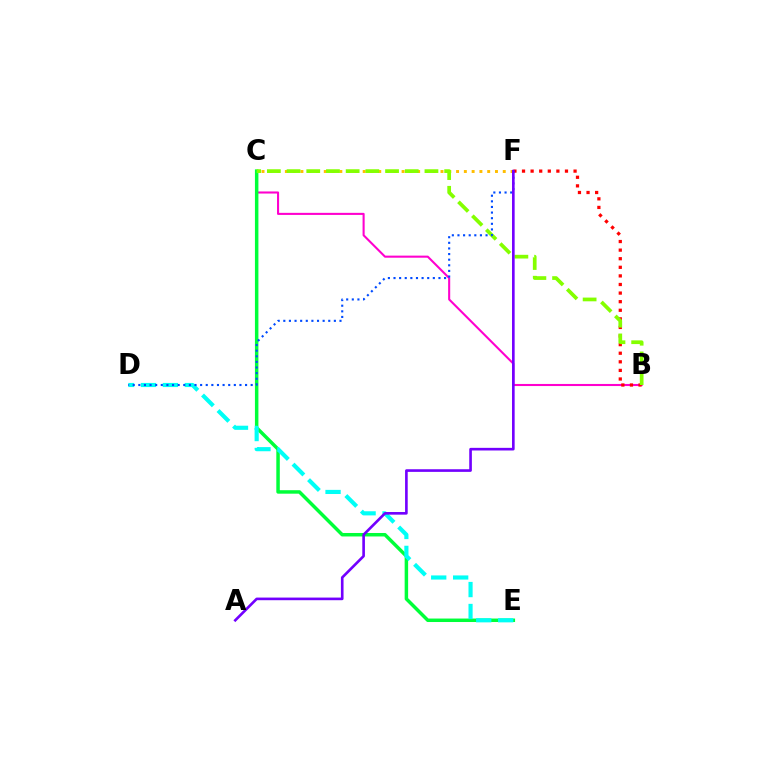{('B', 'C'): [{'color': '#ff00cf', 'line_style': 'solid', 'thickness': 1.5}, {'color': '#84ff00', 'line_style': 'dashed', 'thickness': 2.68}], ('C', 'F'): [{'color': '#ffbd00', 'line_style': 'dotted', 'thickness': 2.11}], ('B', 'F'): [{'color': '#ff0000', 'line_style': 'dotted', 'thickness': 2.33}], ('C', 'E'): [{'color': '#00ff39', 'line_style': 'solid', 'thickness': 2.5}], ('D', 'E'): [{'color': '#00fff6', 'line_style': 'dashed', 'thickness': 2.98}], ('D', 'F'): [{'color': '#004bff', 'line_style': 'dotted', 'thickness': 1.53}], ('A', 'F'): [{'color': '#7200ff', 'line_style': 'solid', 'thickness': 1.9}]}